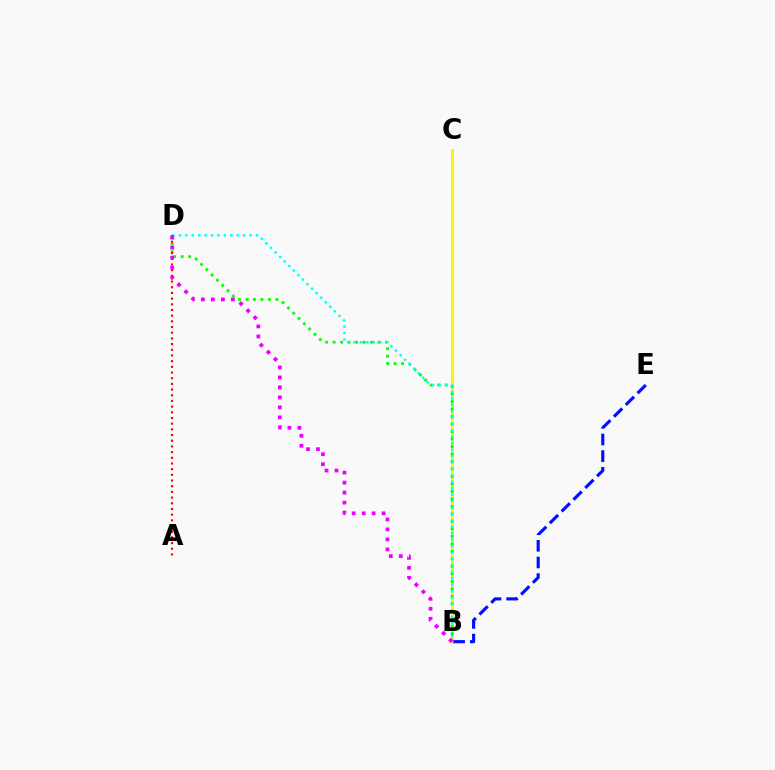{('B', 'C'): [{'color': '#fcf500', 'line_style': 'solid', 'thickness': 2.18}], ('B', 'E'): [{'color': '#0010ff', 'line_style': 'dashed', 'thickness': 2.26}], ('B', 'D'): [{'color': '#08ff00', 'line_style': 'dotted', 'thickness': 2.03}, {'color': '#00fff6', 'line_style': 'dotted', 'thickness': 1.75}, {'color': '#ee00ff', 'line_style': 'dotted', 'thickness': 2.71}], ('A', 'D'): [{'color': '#ff0000', 'line_style': 'dotted', 'thickness': 1.54}]}